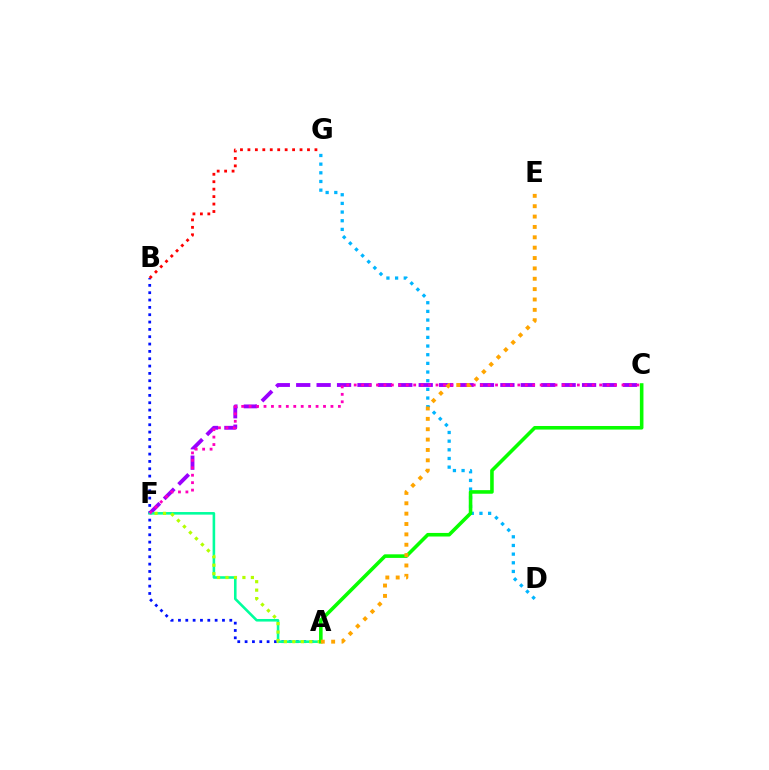{('C', 'F'): [{'color': '#9b00ff', 'line_style': 'dashed', 'thickness': 2.77}, {'color': '#ff00bd', 'line_style': 'dotted', 'thickness': 2.02}], ('D', 'G'): [{'color': '#00b5ff', 'line_style': 'dotted', 'thickness': 2.35}], ('A', 'B'): [{'color': '#0010ff', 'line_style': 'dotted', 'thickness': 1.99}], ('A', 'F'): [{'color': '#00ff9d', 'line_style': 'solid', 'thickness': 1.86}, {'color': '#b3ff00', 'line_style': 'dotted', 'thickness': 2.3}], ('A', 'C'): [{'color': '#08ff00', 'line_style': 'solid', 'thickness': 2.58}], ('A', 'E'): [{'color': '#ffa500', 'line_style': 'dotted', 'thickness': 2.82}], ('B', 'G'): [{'color': '#ff0000', 'line_style': 'dotted', 'thickness': 2.02}]}